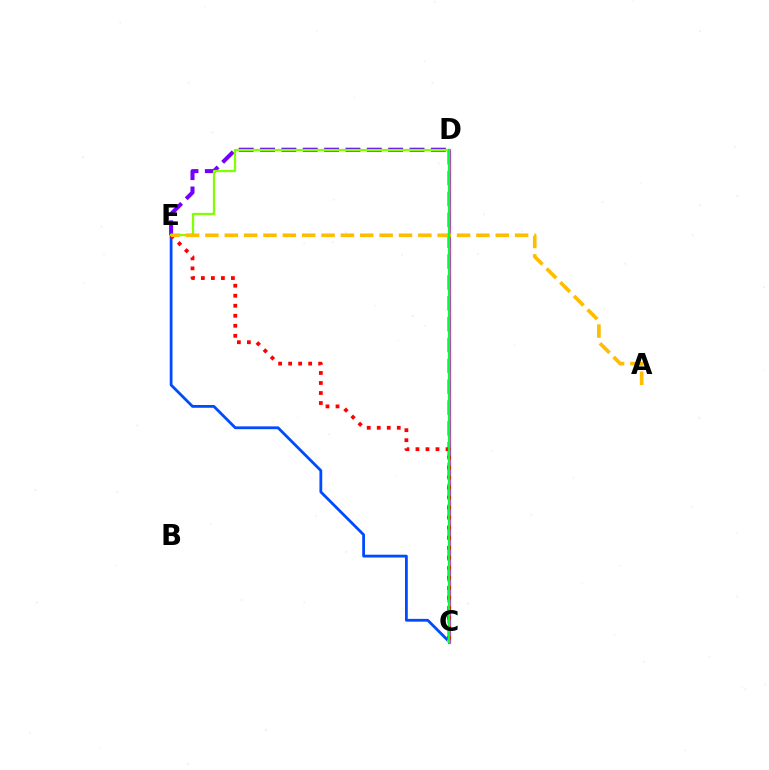{('D', 'E'): [{'color': '#7200ff', 'line_style': 'dashed', 'thickness': 2.9}, {'color': '#84ff00', 'line_style': 'solid', 'thickness': 1.63}], ('C', 'E'): [{'color': '#004bff', 'line_style': 'solid', 'thickness': 2.01}, {'color': '#ff0000', 'line_style': 'dotted', 'thickness': 2.72}], ('C', 'D'): [{'color': '#00fff6', 'line_style': 'dashed', 'thickness': 2.83}, {'color': '#ff00cf', 'line_style': 'solid', 'thickness': 1.96}, {'color': '#00ff39', 'line_style': 'solid', 'thickness': 1.63}], ('A', 'E'): [{'color': '#ffbd00', 'line_style': 'dashed', 'thickness': 2.63}]}